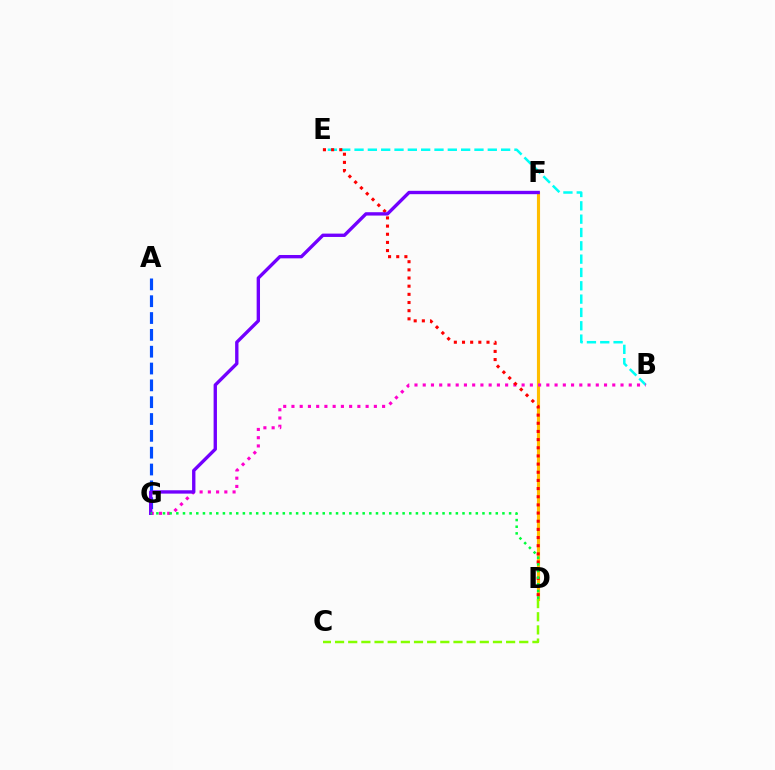{('B', 'E'): [{'color': '#00fff6', 'line_style': 'dashed', 'thickness': 1.81}], ('D', 'F'): [{'color': '#ffbd00', 'line_style': 'solid', 'thickness': 2.26}], ('A', 'G'): [{'color': '#004bff', 'line_style': 'dashed', 'thickness': 2.29}], ('B', 'G'): [{'color': '#ff00cf', 'line_style': 'dotted', 'thickness': 2.24}], ('D', 'E'): [{'color': '#ff0000', 'line_style': 'dotted', 'thickness': 2.22}], ('F', 'G'): [{'color': '#7200ff', 'line_style': 'solid', 'thickness': 2.41}], ('C', 'D'): [{'color': '#84ff00', 'line_style': 'dashed', 'thickness': 1.79}], ('D', 'G'): [{'color': '#00ff39', 'line_style': 'dotted', 'thickness': 1.81}]}